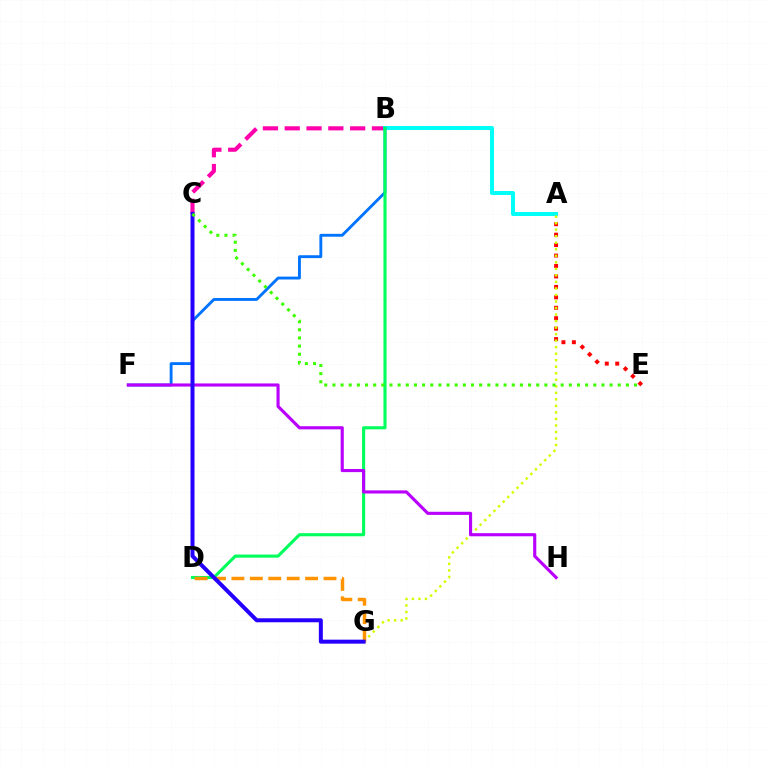{('A', 'E'): [{'color': '#ff0000', 'line_style': 'dotted', 'thickness': 2.84}], ('B', 'C'): [{'color': '#ff00ac', 'line_style': 'dashed', 'thickness': 2.96}], ('A', 'B'): [{'color': '#00fff6', 'line_style': 'solid', 'thickness': 2.89}], ('A', 'G'): [{'color': '#d1ff00', 'line_style': 'dotted', 'thickness': 1.77}], ('B', 'F'): [{'color': '#0074ff', 'line_style': 'solid', 'thickness': 2.07}], ('B', 'D'): [{'color': '#00ff5c', 'line_style': 'solid', 'thickness': 2.24}], ('D', 'G'): [{'color': '#ff9400', 'line_style': 'dashed', 'thickness': 2.5}], ('F', 'H'): [{'color': '#b900ff', 'line_style': 'solid', 'thickness': 2.25}], ('C', 'G'): [{'color': '#2500ff', 'line_style': 'solid', 'thickness': 2.88}], ('C', 'E'): [{'color': '#3dff00', 'line_style': 'dotted', 'thickness': 2.21}]}